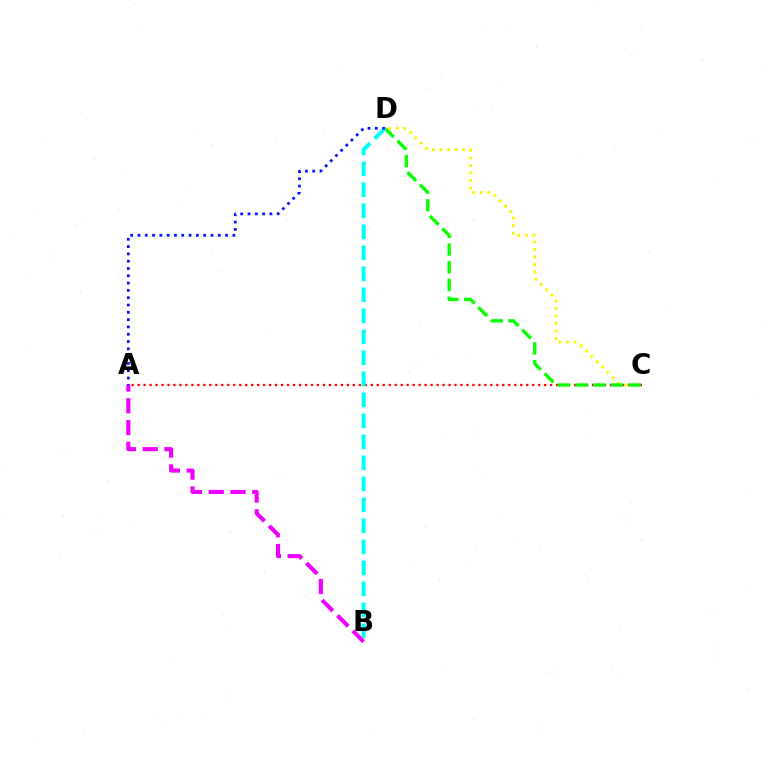{('C', 'D'): [{'color': '#fcf500', 'line_style': 'dotted', 'thickness': 2.05}, {'color': '#08ff00', 'line_style': 'dashed', 'thickness': 2.41}], ('A', 'C'): [{'color': '#ff0000', 'line_style': 'dotted', 'thickness': 1.62}], ('B', 'D'): [{'color': '#00fff6', 'line_style': 'dashed', 'thickness': 2.85}], ('A', 'D'): [{'color': '#0010ff', 'line_style': 'dotted', 'thickness': 1.98}], ('A', 'B'): [{'color': '#ee00ff', 'line_style': 'dashed', 'thickness': 2.96}]}